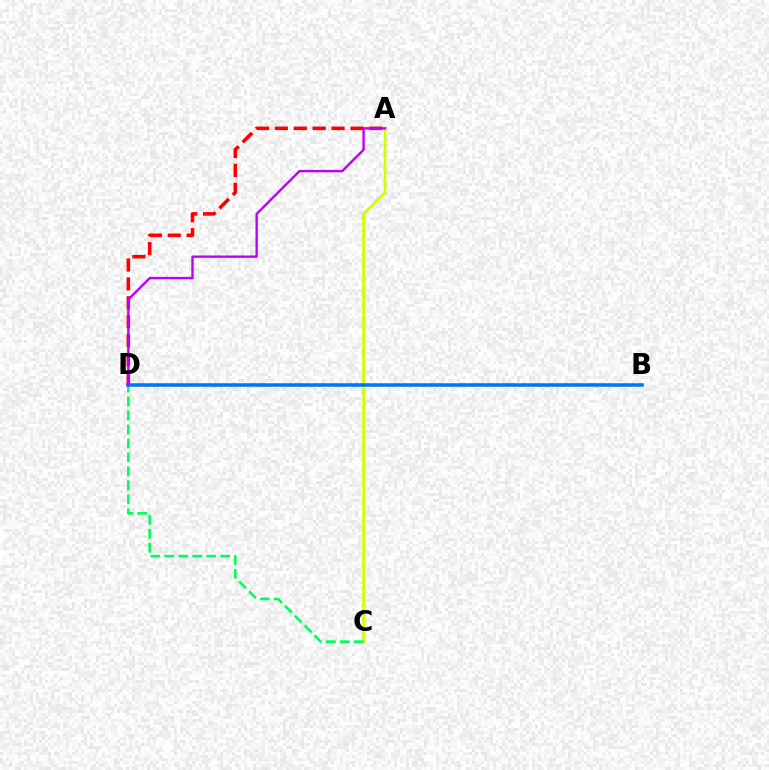{('A', 'D'): [{'color': '#ff0000', 'line_style': 'dashed', 'thickness': 2.57}, {'color': '#b900ff', 'line_style': 'solid', 'thickness': 1.7}], ('A', 'C'): [{'color': '#d1ff00', 'line_style': 'solid', 'thickness': 1.95}], ('C', 'D'): [{'color': '#00ff5c', 'line_style': 'dashed', 'thickness': 1.9}], ('B', 'D'): [{'color': '#0074ff', 'line_style': 'solid', 'thickness': 2.55}]}